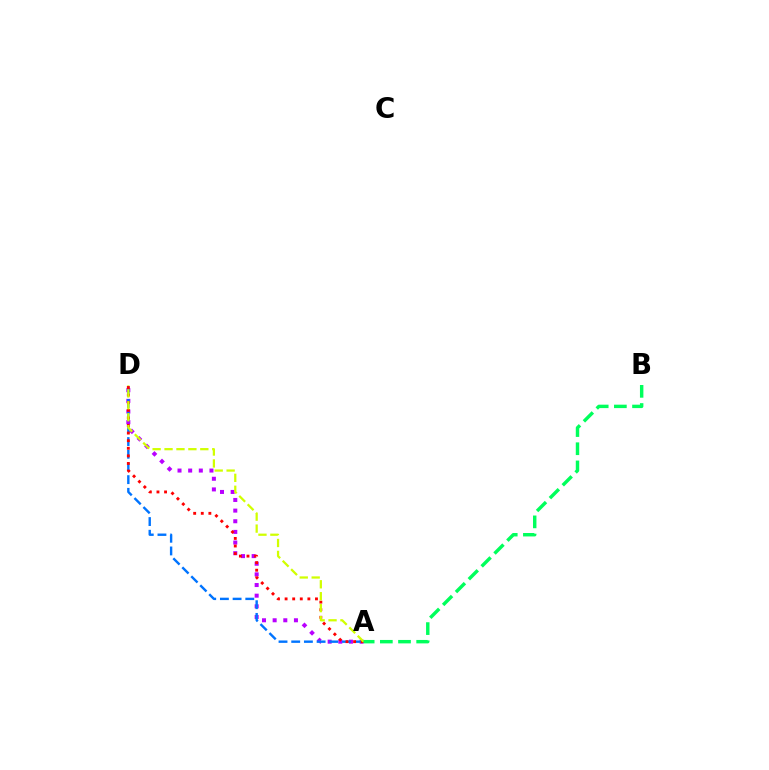{('A', 'D'): [{'color': '#b900ff', 'line_style': 'dotted', 'thickness': 2.89}, {'color': '#0074ff', 'line_style': 'dashed', 'thickness': 1.72}, {'color': '#ff0000', 'line_style': 'dotted', 'thickness': 2.06}, {'color': '#d1ff00', 'line_style': 'dashed', 'thickness': 1.62}], ('A', 'B'): [{'color': '#00ff5c', 'line_style': 'dashed', 'thickness': 2.47}]}